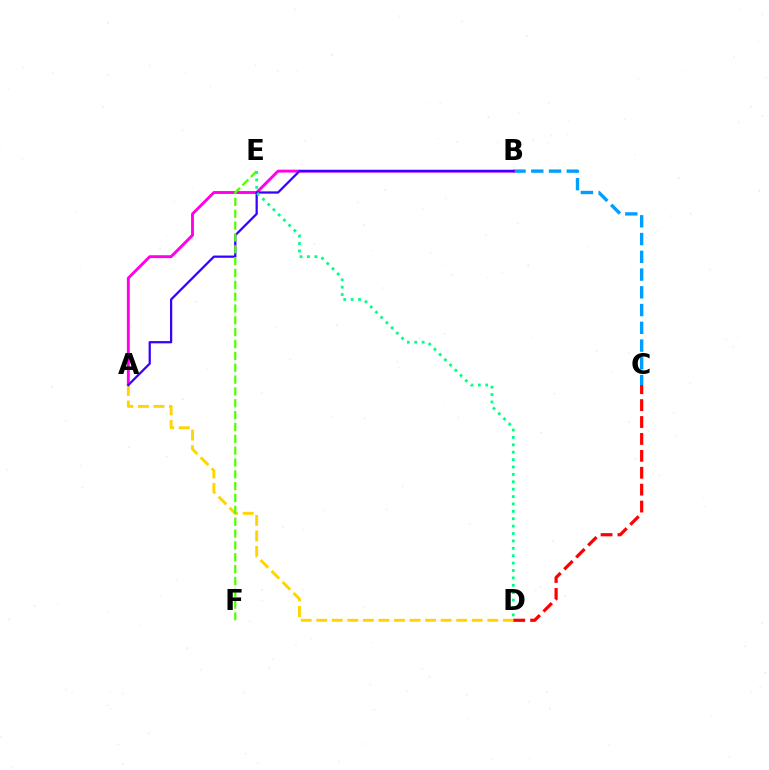{('B', 'C'): [{'color': '#009eff', 'line_style': 'dashed', 'thickness': 2.41}], ('A', 'B'): [{'color': '#ff00ed', 'line_style': 'solid', 'thickness': 2.09}, {'color': '#3700ff', 'line_style': 'solid', 'thickness': 1.62}], ('A', 'D'): [{'color': '#ffd500', 'line_style': 'dashed', 'thickness': 2.11}], ('C', 'D'): [{'color': '#ff0000', 'line_style': 'dashed', 'thickness': 2.3}], ('E', 'F'): [{'color': '#4fff00', 'line_style': 'dashed', 'thickness': 1.61}], ('D', 'E'): [{'color': '#00ff86', 'line_style': 'dotted', 'thickness': 2.01}]}